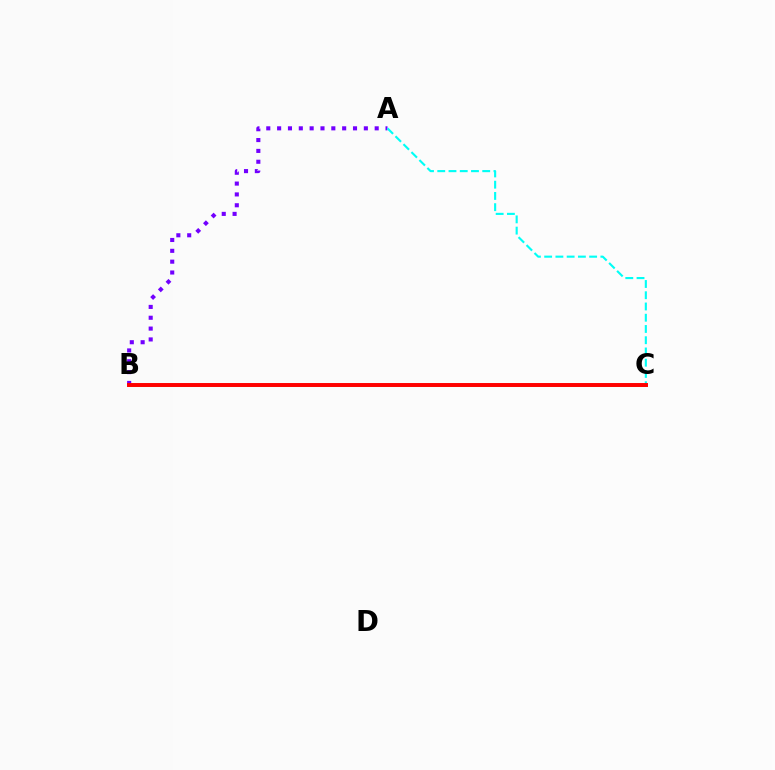{('B', 'C'): [{'color': '#84ff00', 'line_style': 'solid', 'thickness': 1.96}, {'color': '#ff0000', 'line_style': 'solid', 'thickness': 2.84}], ('A', 'B'): [{'color': '#7200ff', 'line_style': 'dotted', 'thickness': 2.95}], ('A', 'C'): [{'color': '#00fff6', 'line_style': 'dashed', 'thickness': 1.53}]}